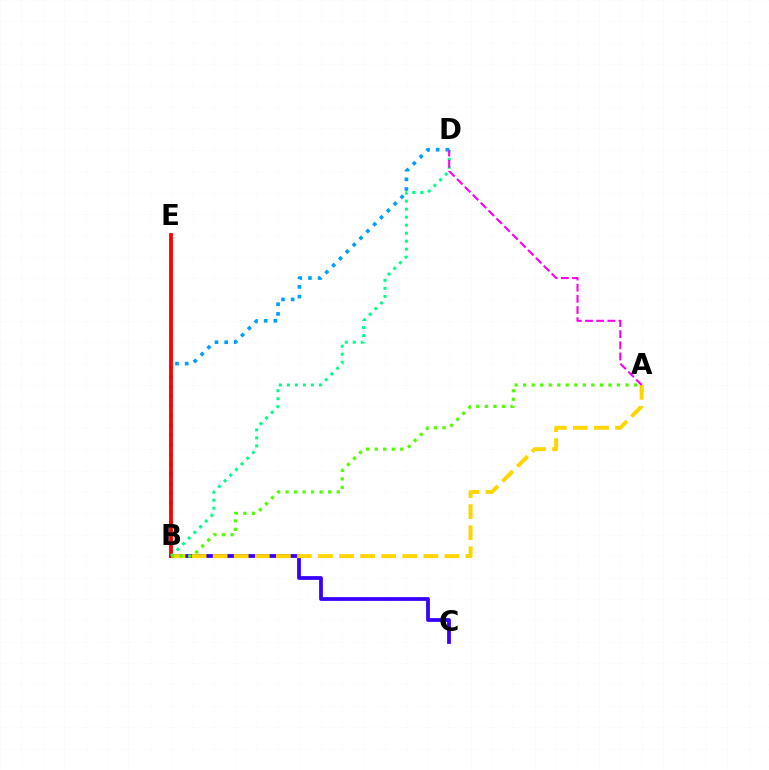{('B', 'C'): [{'color': '#3700ff', 'line_style': 'solid', 'thickness': 2.71}], ('A', 'B'): [{'color': '#ffd500', 'line_style': 'dashed', 'thickness': 2.86}, {'color': '#4fff00', 'line_style': 'dotted', 'thickness': 2.32}], ('B', 'D'): [{'color': '#009eff', 'line_style': 'dotted', 'thickness': 2.63}, {'color': '#00ff86', 'line_style': 'dotted', 'thickness': 2.18}], ('B', 'E'): [{'color': '#ff0000', 'line_style': 'solid', 'thickness': 2.73}], ('A', 'D'): [{'color': '#ff00ed', 'line_style': 'dashed', 'thickness': 1.52}]}